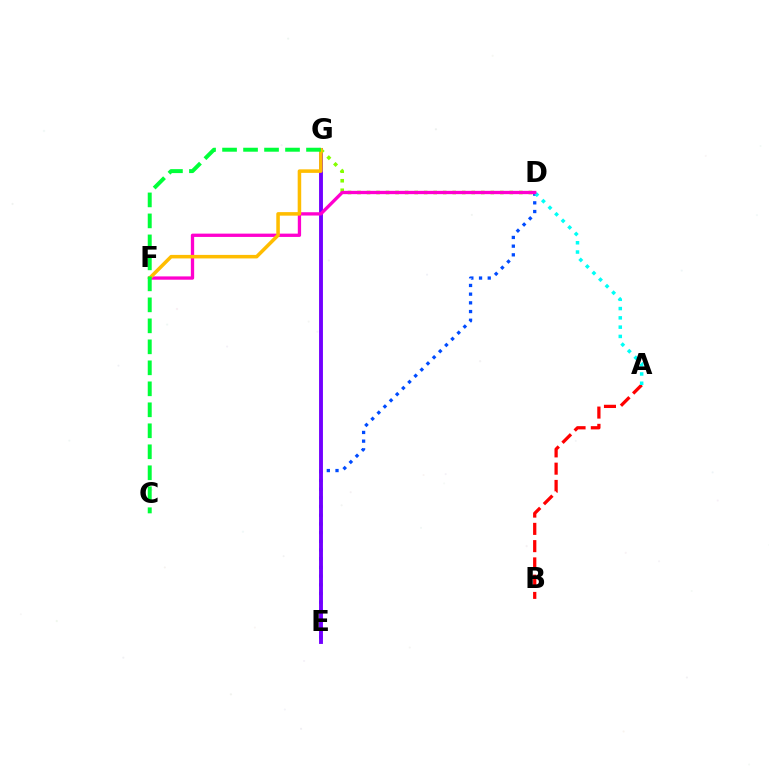{('D', 'E'): [{'color': '#004bff', 'line_style': 'dotted', 'thickness': 2.36}], ('E', 'G'): [{'color': '#7200ff', 'line_style': 'solid', 'thickness': 2.79}], ('A', 'B'): [{'color': '#ff0000', 'line_style': 'dashed', 'thickness': 2.35}], ('D', 'G'): [{'color': '#84ff00', 'line_style': 'dotted', 'thickness': 2.59}], ('A', 'D'): [{'color': '#00fff6', 'line_style': 'dotted', 'thickness': 2.52}], ('D', 'F'): [{'color': '#ff00cf', 'line_style': 'solid', 'thickness': 2.38}], ('F', 'G'): [{'color': '#ffbd00', 'line_style': 'solid', 'thickness': 2.54}], ('C', 'G'): [{'color': '#00ff39', 'line_style': 'dashed', 'thickness': 2.85}]}